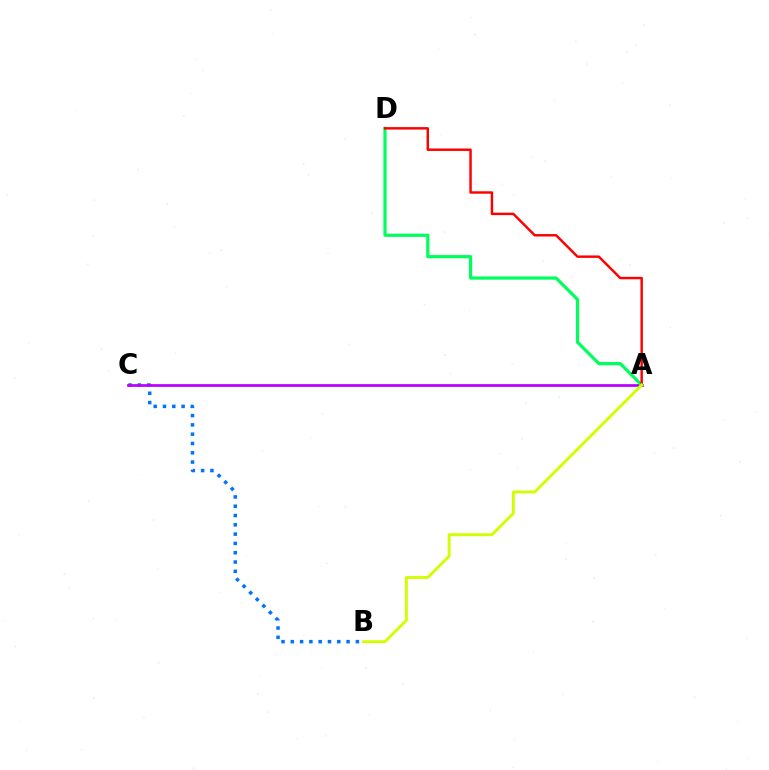{('B', 'C'): [{'color': '#0074ff', 'line_style': 'dotted', 'thickness': 2.53}], ('A', 'C'): [{'color': '#b900ff', 'line_style': 'solid', 'thickness': 1.96}], ('A', 'D'): [{'color': '#00ff5c', 'line_style': 'solid', 'thickness': 2.31}, {'color': '#ff0000', 'line_style': 'solid', 'thickness': 1.76}], ('A', 'B'): [{'color': '#d1ff00', 'line_style': 'solid', 'thickness': 2.1}]}